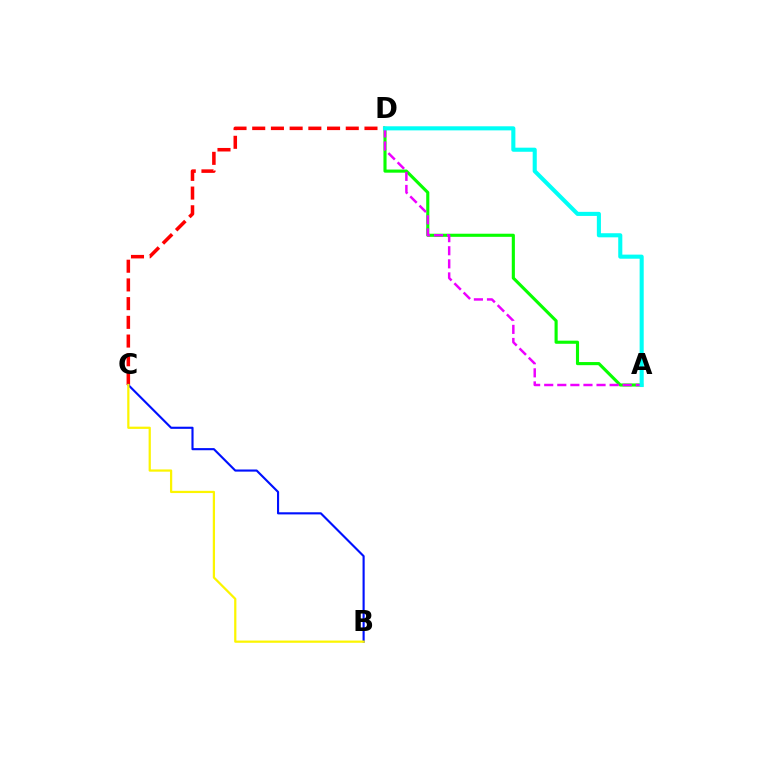{('C', 'D'): [{'color': '#ff0000', 'line_style': 'dashed', 'thickness': 2.54}], ('A', 'D'): [{'color': '#08ff00', 'line_style': 'solid', 'thickness': 2.25}, {'color': '#ee00ff', 'line_style': 'dashed', 'thickness': 1.78}, {'color': '#00fff6', 'line_style': 'solid', 'thickness': 2.94}], ('B', 'C'): [{'color': '#0010ff', 'line_style': 'solid', 'thickness': 1.53}, {'color': '#fcf500', 'line_style': 'solid', 'thickness': 1.61}]}